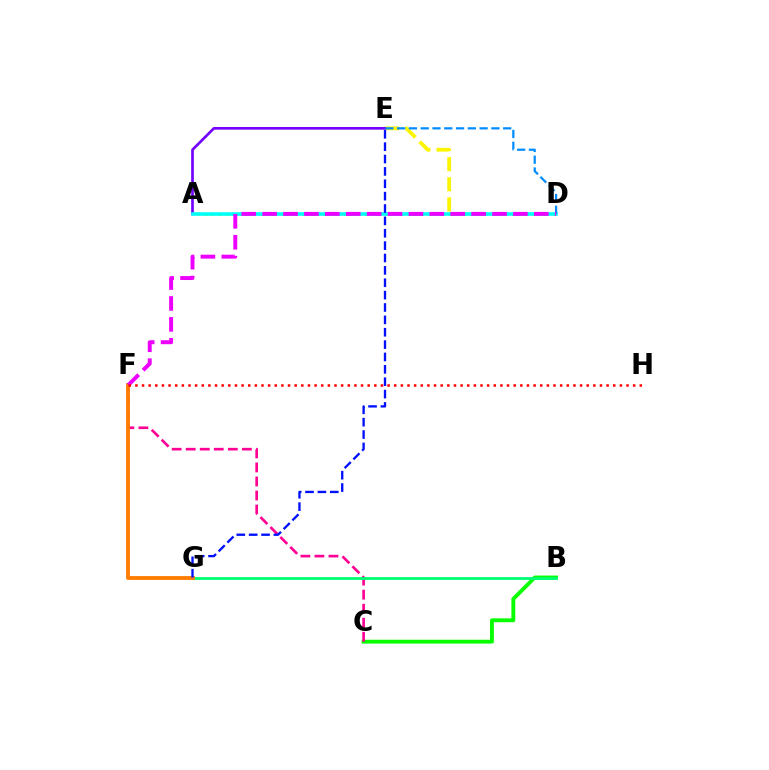{('B', 'C'): [{'color': '#08ff00', 'line_style': 'solid', 'thickness': 2.78}], ('D', 'E'): [{'color': '#fcf500', 'line_style': 'dashed', 'thickness': 2.73}, {'color': '#008cff', 'line_style': 'dashed', 'thickness': 1.6}], ('A', 'D'): [{'color': '#84ff00', 'line_style': 'dotted', 'thickness': 1.9}, {'color': '#00fff6', 'line_style': 'solid', 'thickness': 2.59}], ('A', 'E'): [{'color': '#7200ff', 'line_style': 'solid', 'thickness': 1.92}], ('C', 'F'): [{'color': '#ff0094', 'line_style': 'dashed', 'thickness': 1.91}], ('B', 'G'): [{'color': '#00ff74', 'line_style': 'solid', 'thickness': 2.03}], ('F', 'G'): [{'color': '#ff7c00', 'line_style': 'solid', 'thickness': 2.75}], ('D', 'F'): [{'color': '#ee00ff', 'line_style': 'dashed', 'thickness': 2.84}], ('F', 'H'): [{'color': '#ff0000', 'line_style': 'dotted', 'thickness': 1.8}], ('E', 'G'): [{'color': '#0010ff', 'line_style': 'dashed', 'thickness': 1.68}]}